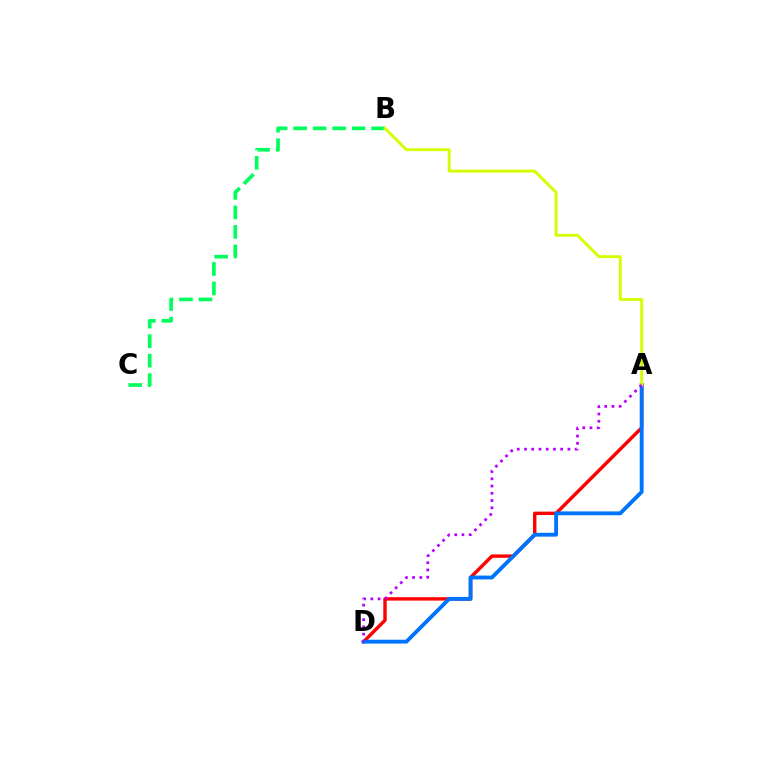{('A', 'D'): [{'color': '#ff0000', 'line_style': 'solid', 'thickness': 2.46}, {'color': '#0074ff', 'line_style': 'solid', 'thickness': 2.78}, {'color': '#b900ff', 'line_style': 'dotted', 'thickness': 1.97}], ('B', 'C'): [{'color': '#00ff5c', 'line_style': 'dashed', 'thickness': 2.65}], ('A', 'B'): [{'color': '#d1ff00', 'line_style': 'solid', 'thickness': 2.09}]}